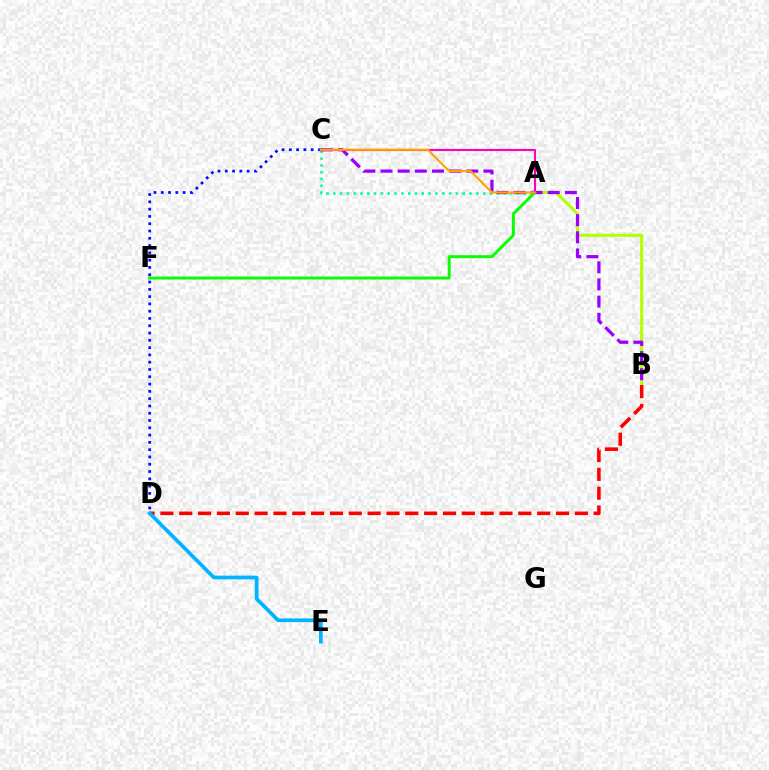{('A', 'C'): [{'color': '#00ff9d', 'line_style': 'dotted', 'thickness': 1.85}, {'color': '#ff00bd', 'line_style': 'solid', 'thickness': 1.53}, {'color': '#ffa500', 'line_style': 'solid', 'thickness': 1.56}], ('A', 'B'): [{'color': '#b3ff00', 'line_style': 'solid', 'thickness': 2.19}], ('B', 'D'): [{'color': '#ff0000', 'line_style': 'dashed', 'thickness': 2.56}], ('B', 'C'): [{'color': '#9b00ff', 'line_style': 'dashed', 'thickness': 2.33}], ('A', 'F'): [{'color': '#08ff00', 'line_style': 'solid', 'thickness': 2.13}], ('C', 'D'): [{'color': '#0010ff', 'line_style': 'dotted', 'thickness': 1.98}], ('D', 'E'): [{'color': '#00b5ff', 'line_style': 'solid', 'thickness': 2.68}]}